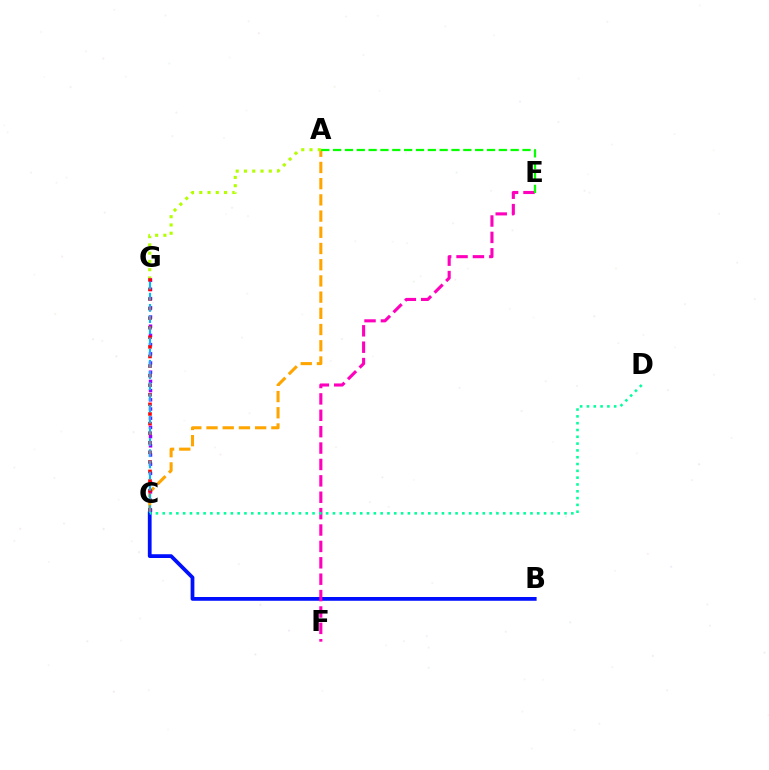{('A', 'C'): [{'color': '#ffa500', 'line_style': 'dashed', 'thickness': 2.2}], ('C', 'G'): [{'color': '#9b00ff', 'line_style': 'dotted', 'thickness': 2.5}, {'color': '#ff0000', 'line_style': 'dotted', 'thickness': 2.6}, {'color': '#00b5ff', 'line_style': 'dashed', 'thickness': 1.52}], ('B', 'C'): [{'color': '#0010ff', 'line_style': 'solid', 'thickness': 2.71}], ('E', 'F'): [{'color': '#ff00bd', 'line_style': 'dashed', 'thickness': 2.23}], ('A', 'E'): [{'color': '#08ff00', 'line_style': 'dashed', 'thickness': 1.61}], ('C', 'D'): [{'color': '#00ff9d', 'line_style': 'dotted', 'thickness': 1.85}], ('A', 'G'): [{'color': '#b3ff00', 'line_style': 'dotted', 'thickness': 2.25}]}